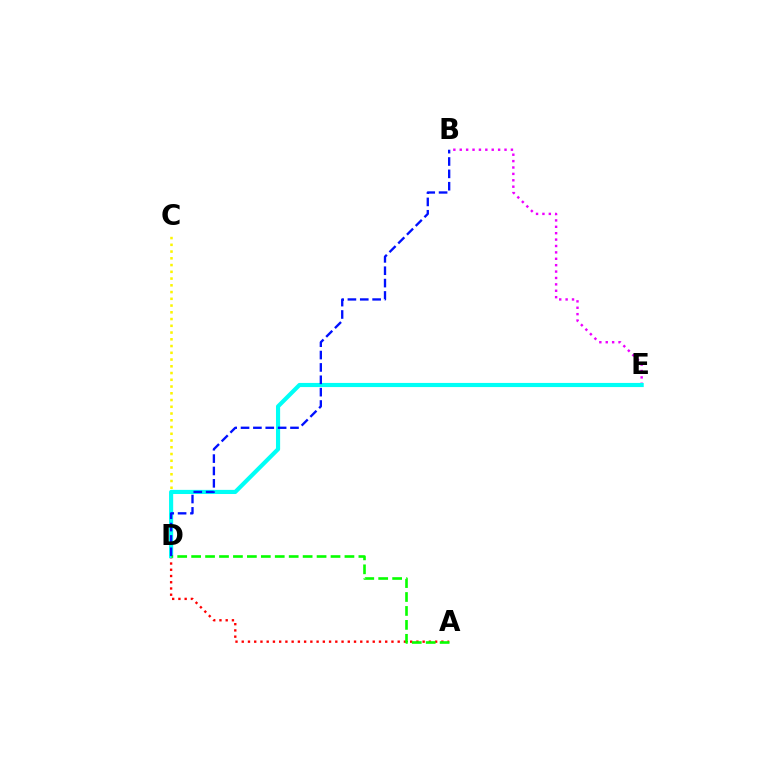{('A', 'D'): [{'color': '#ff0000', 'line_style': 'dotted', 'thickness': 1.69}, {'color': '#08ff00', 'line_style': 'dashed', 'thickness': 1.89}], ('B', 'E'): [{'color': '#ee00ff', 'line_style': 'dotted', 'thickness': 1.74}], ('C', 'D'): [{'color': '#fcf500', 'line_style': 'dotted', 'thickness': 1.83}], ('D', 'E'): [{'color': '#00fff6', 'line_style': 'solid', 'thickness': 2.98}], ('B', 'D'): [{'color': '#0010ff', 'line_style': 'dashed', 'thickness': 1.68}]}